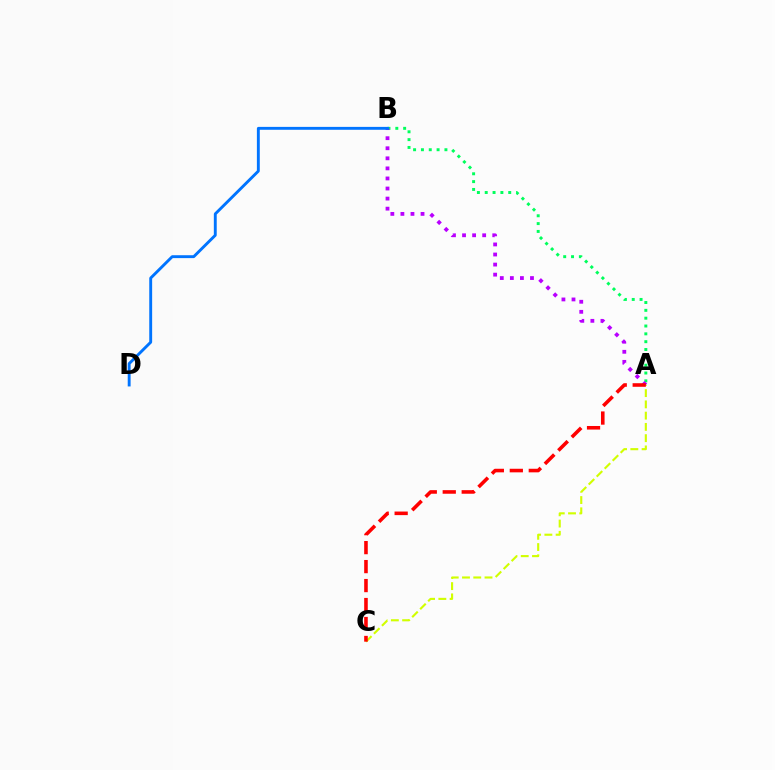{('A', 'C'): [{'color': '#d1ff00', 'line_style': 'dashed', 'thickness': 1.53}, {'color': '#ff0000', 'line_style': 'dashed', 'thickness': 2.58}], ('A', 'B'): [{'color': '#00ff5c', 'line_style': 'dotted', 'thickness': 2.13}, {'color': '#b900ff', 'line_style': 'dotted', 'thickness': 2.73}], ('B', 'D'): [{'color': '#0074ff', 'line_style': 'solid', 'thickness': 2.08}]}